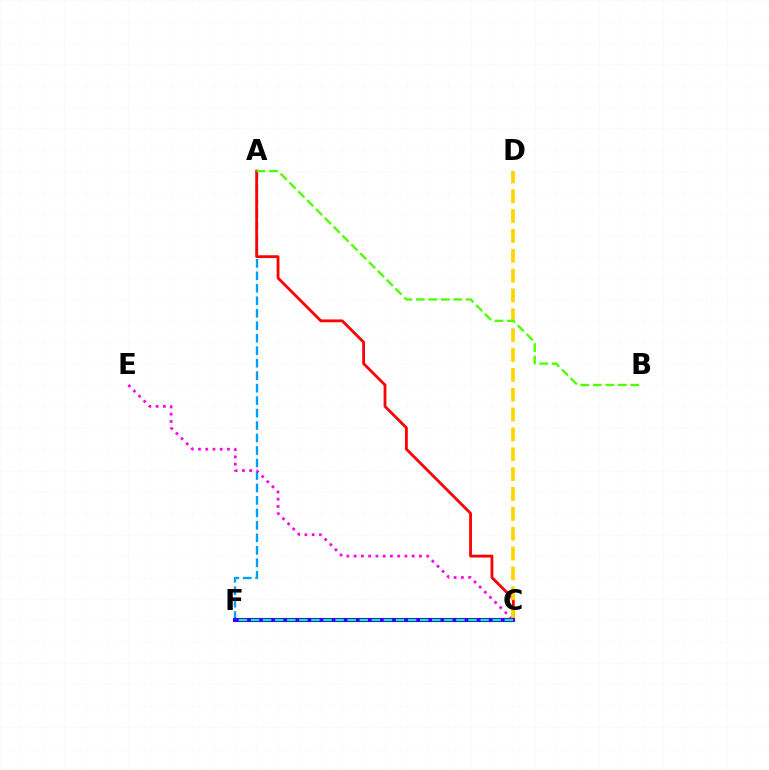{('A', 'F'): [{'color': '#009eff', 'line_style': 'dashed', 'thickness': 1.69}], ('A', 'C'): [{'color': '#ff0000', 'line_style': 'solid', 'thickness': 2.03}], ('C', 'E'): [{'color': '#ff00ed', 'line_style': 'dotted', 'thickness': 1.97}], ('C', 'D'): [{'color': '#ffd500', 'line_style': 'dashed', 'thickness': 2.7}], ('A', 'B'): [{'color': '#4fff00', 'line_style': 'dashed', 'thickness': 1.7}], ('C', 'F'): [{'color': '#3700ff', 'line_style': 'solid', 'thickness': 2.97}, {'color': '#00ff86', 'line_style': 'dashed', 'thickness': 1.64}]}